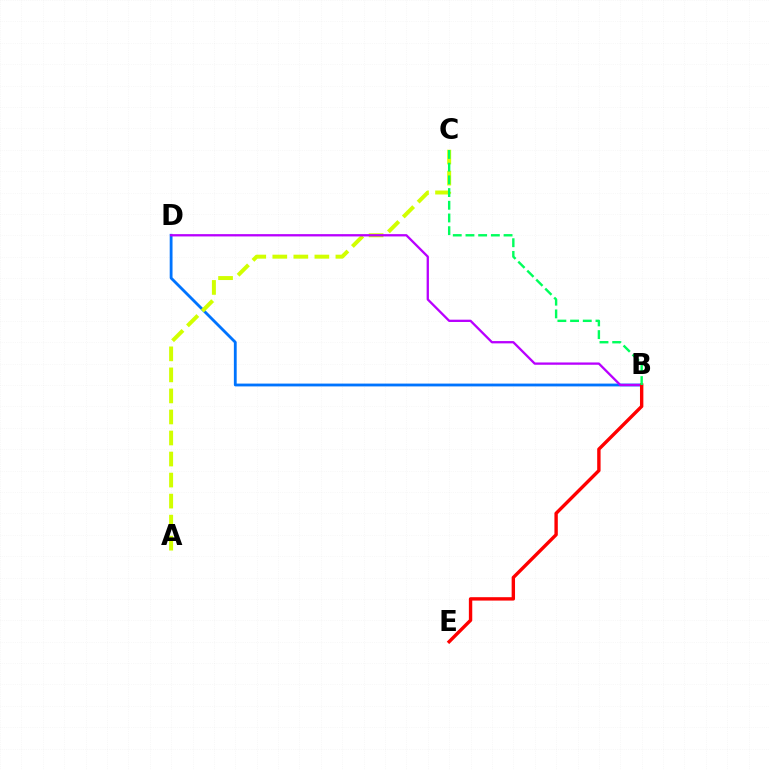{('B', 'D'): [{'color': '#0074ff', 'line_style': 'solid', 'thickness': 2.03}, {'color': '#b900ff', 'line_style': 'solid', 'thickness': 1.66}], ('A', 'C'): [{'color': '#d1ff00', 'line_style': 'dashed', 'thickness': 2.86}], ('B', 'E'): [{'color': '#ff0000', 'line_style': 'solid', 'thickness': 2.44}], ('B', 'C'): [{'color': '#00ff5c', 'line_style': 'dashed', 'thickness': 1.73}]}